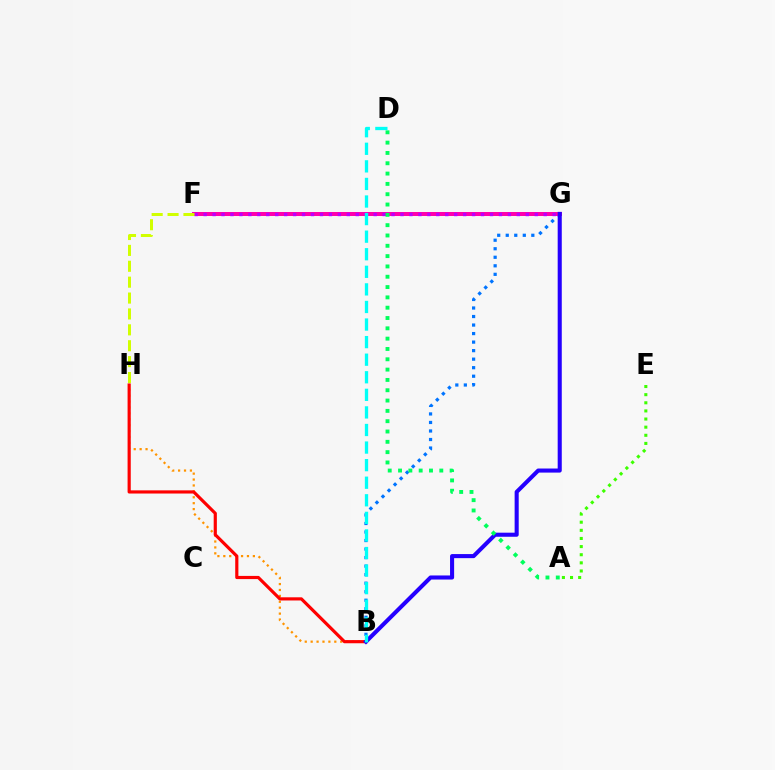{('B', 'H'): [{'color': '#ff9400', 'line_style': 'dotted', 'thickness': 1.61}, {'color': '#ff0000', 'line_style': 'solid', 'thickness': 2.28}], ('B', 'G'): [{'color': '#0074ff', 'line_style': 'dotted', 'thickness': 2.32}, {'color': '#2500ff', 'line_style': 'solid', 'thickness': 2.94}], ('A', 'E'): [{'color': '#3dff00', 'line_style': 'dotted', 'thickness': 2.21}], ('F', 'G'): [{'color': '#ff00ac', 'line_style': 'solid', 'thickness': 2.87}, {'color': '#b900ff', 'line_style': 'dotted', 'thickness': 2.43}], ('F', 'H'): [{'color': '#d1ff00', 'line_style': 'dashed', 'thickness': 2.16}], ('A', 'D'): [{'color': '#00ff5c', 'line_style': 'dotted', 'thickness': 2.8}], ('B', 'D'): [{'color': '#00fff6', 'line_style': 'dashed', 'thickness': 2.39}]}